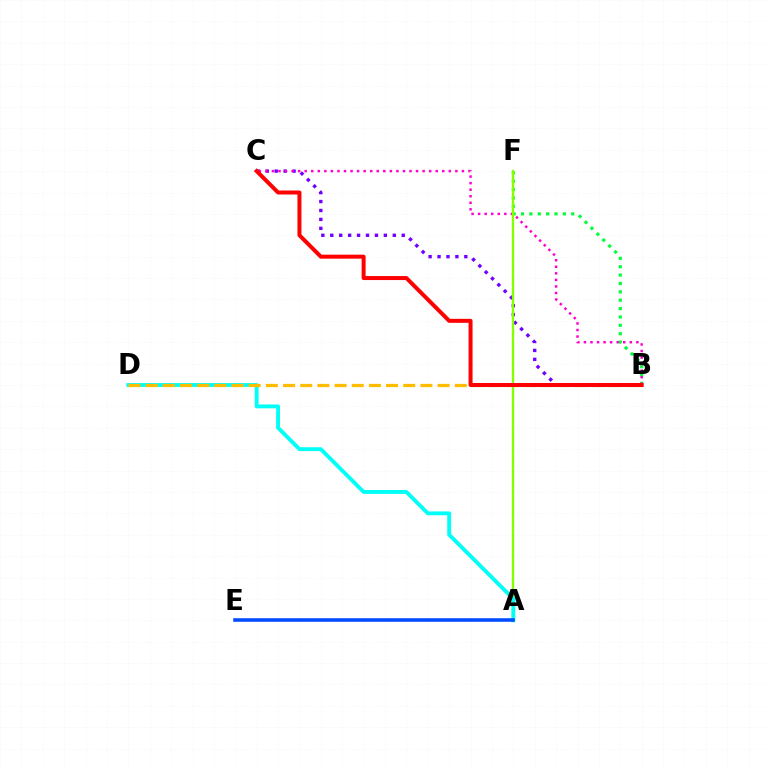{('B', 'C'): [{'color': '#7200ff', 'line_style': 'dotted', 'thickness': 2.43}, {'color': '#ff00cf', 'line_style': 'dotted', 'thickness': 1.78}, {'color': '#ff0000', 'line_style': 'solid', 'thickness': 2.88}], ('B', 'F'): [{'color': '#00ff39', 'line_style': 'dotted', 'thickness': 2.27}], ('A', 'F'): [{'color': '#84ff00', 'line_style': 'solid', 'thickness': 1.69}], ('A', 'D'): [{'color': '#00fff6', 'line_style': 'solid', 'thickness': 2.78}], ('B', 'D'): [{'color': '#ffbd00', 'line_style': 'dashed', 'thickness': 2.33}], ('A', 'E'): [{'color': '#004bff', 'line_style': 'solid', 'thickness': 2.56}]}